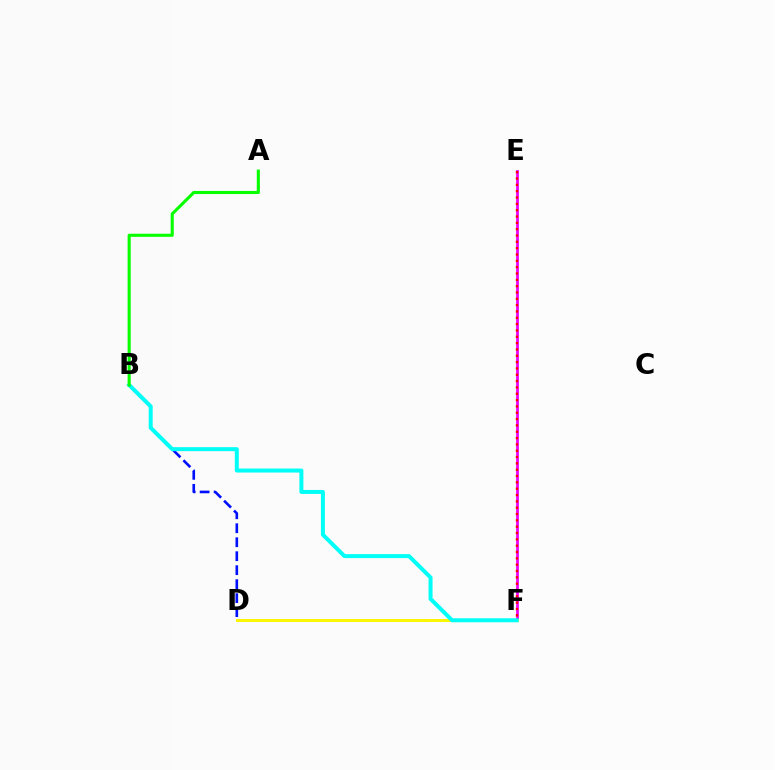{('B', 'D'): [{'color': '#0010ff', 'line_style': 'dashed', 'thickness': 1.9}], ('E', 'F'): [{'color': '#ee00ff', 'line_style': 'solid', 'thickness': 2.0}, {'color': '#ff0000', 'line_style': 'dotted', 'thickness': 1.72}], ('D', 'F'): [{'color': '#fcf500', 'line_style': 'solid', 'thickness': 2.12}], ('B', 'F'): [{'color': '#00fff6', 'line_style': 'solid', 'thickness': 2.87}], ('A', 'B'): [{'color': '#08ff00', 'line_style': 'solid', 'thickness': 2.23}]}